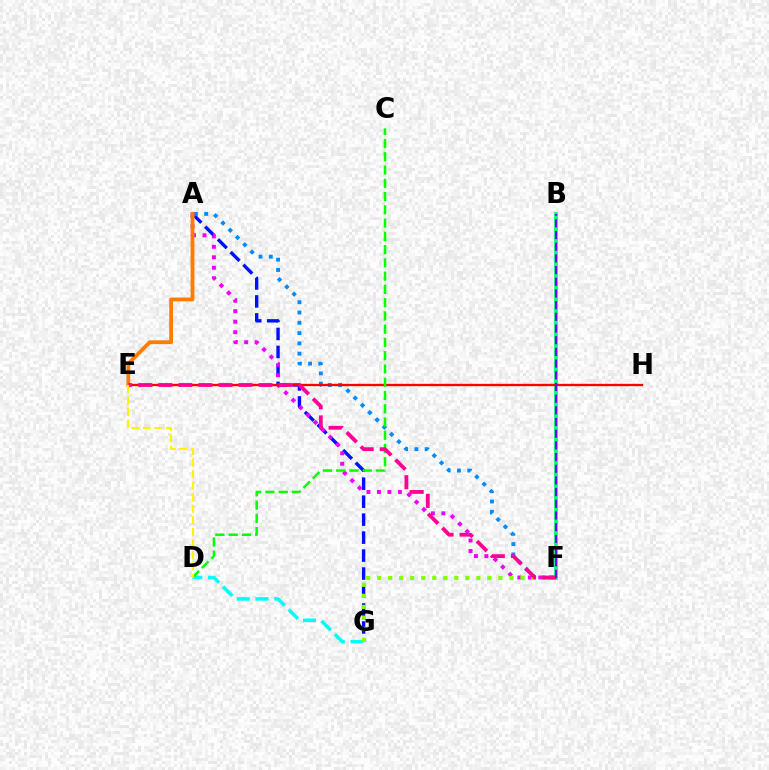{('B', 'F'): [{'color': '#00ff74', 'line_style': 'solid', 'thickness': 2.66}, {'color': '#7200ff', 'line_style': 'dashed', 'thickness': 1.59}], ('A', 'G'): [{'color': '#0010ff', 'line_style': 'dashed', 'thickness': 2.44}], ('A', 'F'): [{'color': '#008cff', 'line_style': 'dotted', 'thickness': 2.79}, {'color': '#ee00ff', 'line_style': 'dotted', 'thickness': 2.84}], ('D', 'G'): [{'color': '#00fff6', 'line_style': 'dashed', 'thickness': 2.55}], ('E', 'H'): [{'color': '#ff0000', 'line_style': 'solid', 'thickness': 1.67}], ('A', 'E'): [{'color': '#ff7c00', 'line_style': 'solid', 'thickness': 2.74}], ('F', 'G'): [{'color': '#84ff00', 'line_style': 'dotted', 'thickness': 2.99}], ('C', 'D'): [{'color': '#08ff00', 'line_style': 'dashed', 'thickness': 1.8}], ('E', 'F'): [{'color': '#ff0094', 'line_style': 'dashed', 'thickness': 2.72}], ('D', 'E'): [{'color': '#fcf500', 'line_style': 'dashed', 'thickness': 1.57}]}